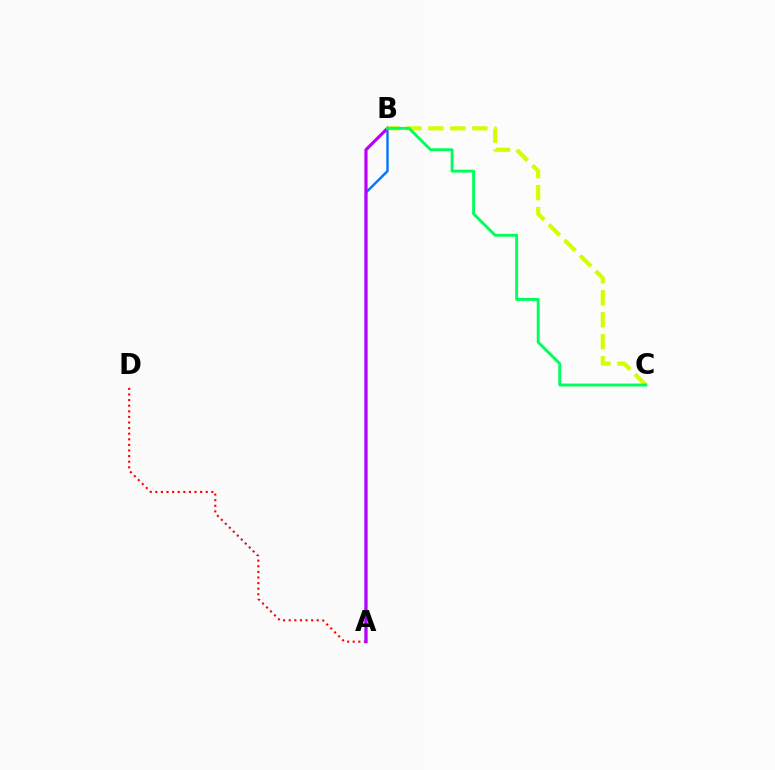{('A', 'D'): [{'color': '#ff0000', 'line_style': 'dotted', 'thickness': 1.52}], ('A', 'B'): [{'color': '#0074ff', 'line_style': 'solid', 'thickness': 1.72}, {'color': '#b900ff', 'line_style': 'solid', 'thickness': 2.29}], ('B', 'C'): [{'color': '#d1ff00', 'line_style': 'dashed', 'thickness': 2.99}, {'color': '#00ff5c', 'line_style': 'solid', 'thickness': 2.09}]}